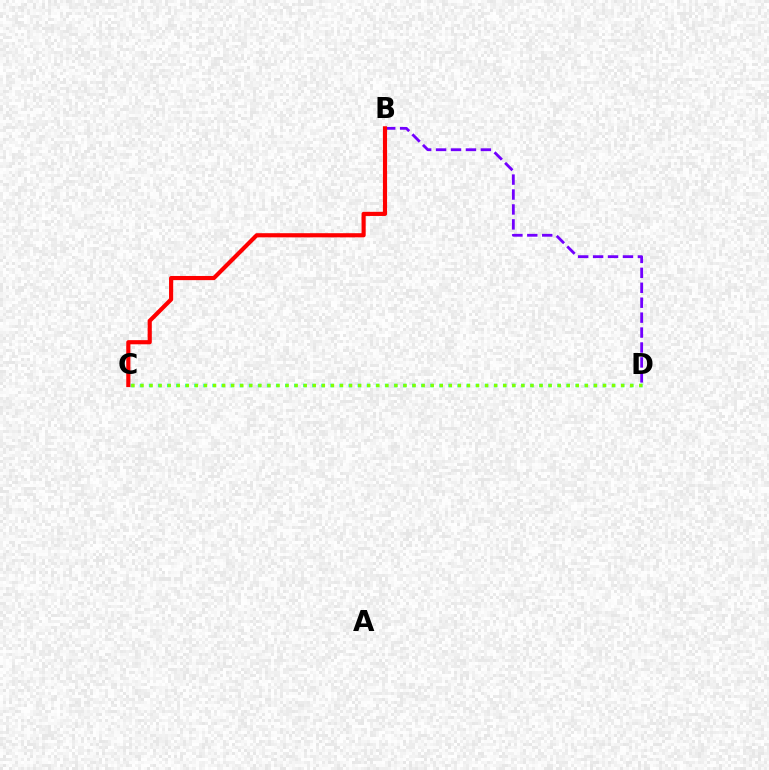{('C', 'D'): [{'color': '#00fff6', 'line_style': 'dotted', 'thickness': 2.47}, {'color': '#84ff00', 'line_style': 'dotted', 'thickness': 2.46}], ('B', 'D'): [{'color': '#7200ff', 'line_style': 'dashed', 'thickness': 2.03}], ('B', 'C'): [{'color': '#ff0000', 'line_style': 'solid', 'thickness': 2.99}]}